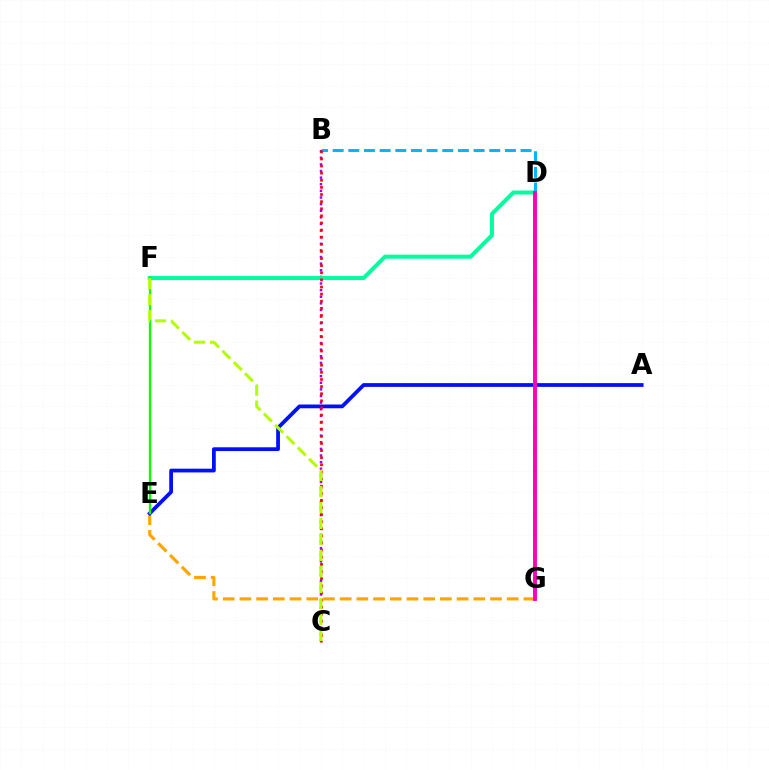{('E', 'G'): [{'color': '#ffa500', 'line_style': 'dashed', 'thickness': 2.27}], ('B', 'C'): [{'color': '#9b00ff', 'line_style': 'dotted', 'thickness': 1.8}, {'color': '#ff0000', 'line_style': 'dotted', 'thickness': 1.93}], ('D', 'F'): [{'color': '#00ff9d', 'line_style': 'solid', 'thickness': 2.88}], ('A', 'E'): [{'color': '#0010ff', 'line_style': 'solid', 'thickness': 2.71}], ('E', 'F'): [{'color': '#08ff00', 'line_style': 'solid', 'thickness': 1.66}], ('B', 'D'): [{'color': '#00b5ff', 'line_style': 'dashed', 'thickness': 2.13}], ('D', 'G'): [{'color': '#ff00bd', 'line_style': 'solid', 'thickness': 2.81}], ('C', 'F'): [{'color': '#b3ff00', 'line_style': 'dashed', 'thickness': 2.17}]}